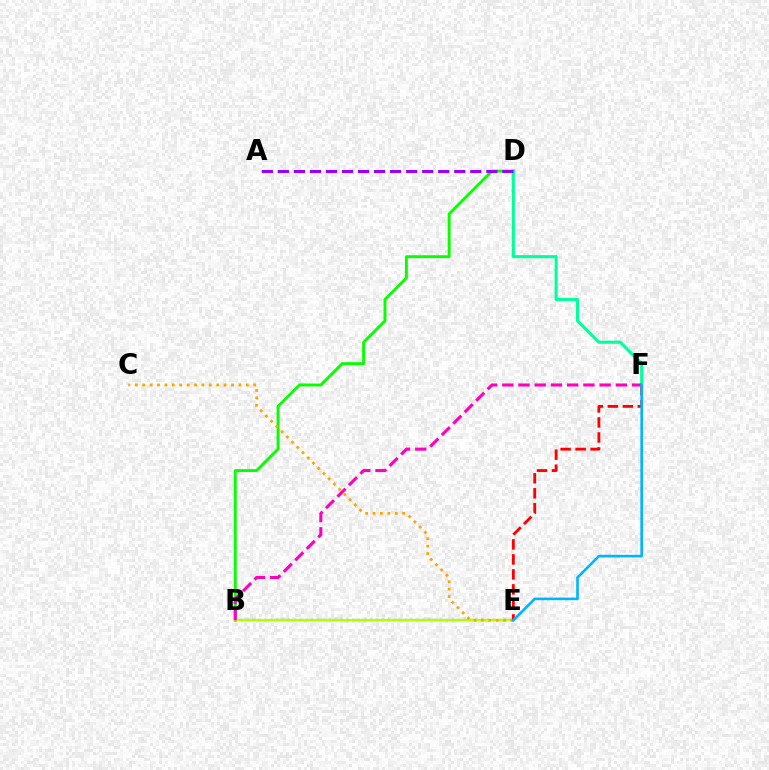{('B', 'E'): [{'color': '#0010ff', 'line_style': 'dotted', 'thickness': 1.59}, {'color': '#b3ff00', 'line_style': 'solid', 'thickness': 1.59}], ('B', 'D'): [{'color': '#08ff00', 'line_style': 'solid', 'thickness': 2.08}], ('C', 'E'): [{'color': '#ffa500', 'line_style': 'dotted', 'thickness': 2.01}], ('E', 'F'): [{'color': '#ff0000', 'line_style': 'dashed', 'thickness': 2.04}, {'color': '#00b5ff', 'line_style': 'solid', 'thickness': 1.89}], ('D', 'F'): [{'color': '#00ff9d', 'line_style': 'solid', 'thickness': 2.21}], ('B', 'F'): [{'color': '#ff00bd', 'line_style': 'dashed', 'thickness': 2.2}], ('A', 'D'): [{'color': '#9b00ff', 'line_style': 'dashed', 'thickness': 2.18}]}